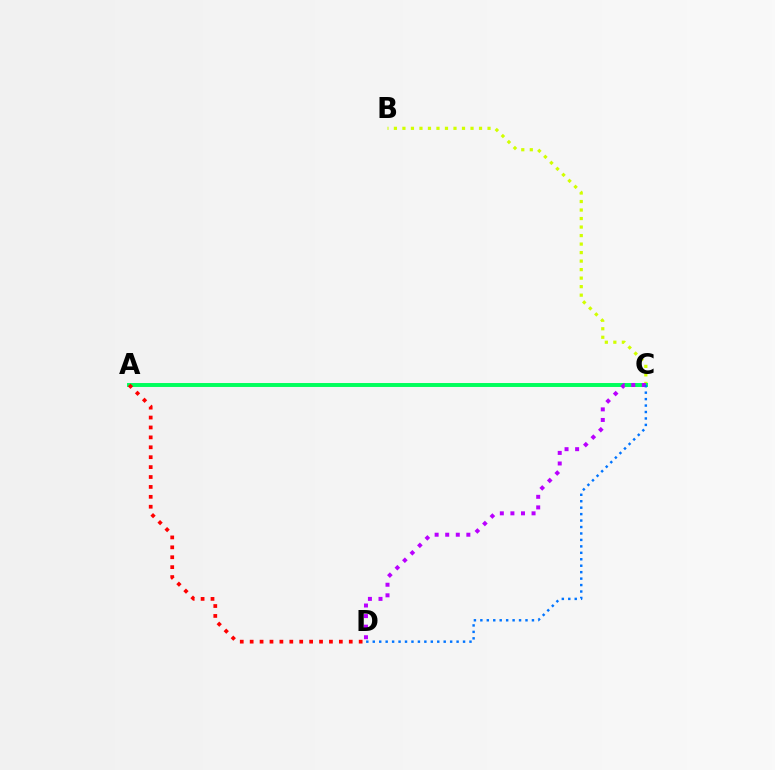{('B', 'C'): [{'color': '#d1ff00', 'line_style': 'dotted', 'thickness': 2.31}], ('A', 'C'): [{'color': '#00ff5c', 'line_style': 'solid', 'thickness': 2.84}], ('C', 'D'): [{'color': '#b900ff', 'line_style': 'dotted', 'thickness': 2.87}, {'color': '#0074ff', 'line_style': 'dotted', 'thickness': 1.75}], ('A', 'D'): [{'color': '#ff0000', 'line_style': 'dotted', 'thickness': 2.69}]}